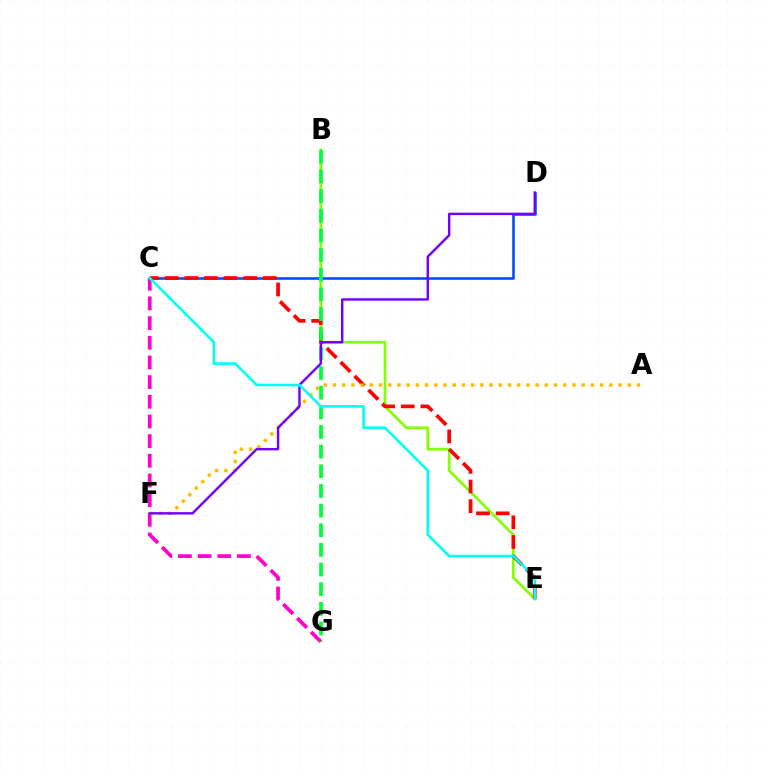{('C', 'G'): [{'color': '#ff00cf', 'line_style': 'dashed', 'thickness': 2.67}], ('C', 'D'): [{'color': '#004bff', 'line_style': 'solid', 'thickness': 1.85}], ('B', 'E'): [{'color': '#84ff00', 'line_style': 'solid', 'thickness': 1.95}], ('C', 'E'): [{'color': '#ff0000', 'line_style': 'dashed', 'thickness': 2.67}, {'color': '#00fff6', 'line_style': 'solid', 'thickness': 1.86}], ('A', 'F'): [{'color': '#ffbd00', 'line_style': 'dotted', 'thickness': 2.5}], ('B', 'G'): [{'color': '#00ff39', 'line_style': 'dashed', 'thickness': 2.67}], ('D', 'F'): [{'color': '#7200ff', 'line_style': 'solid', 'thickness': 1.74}]}